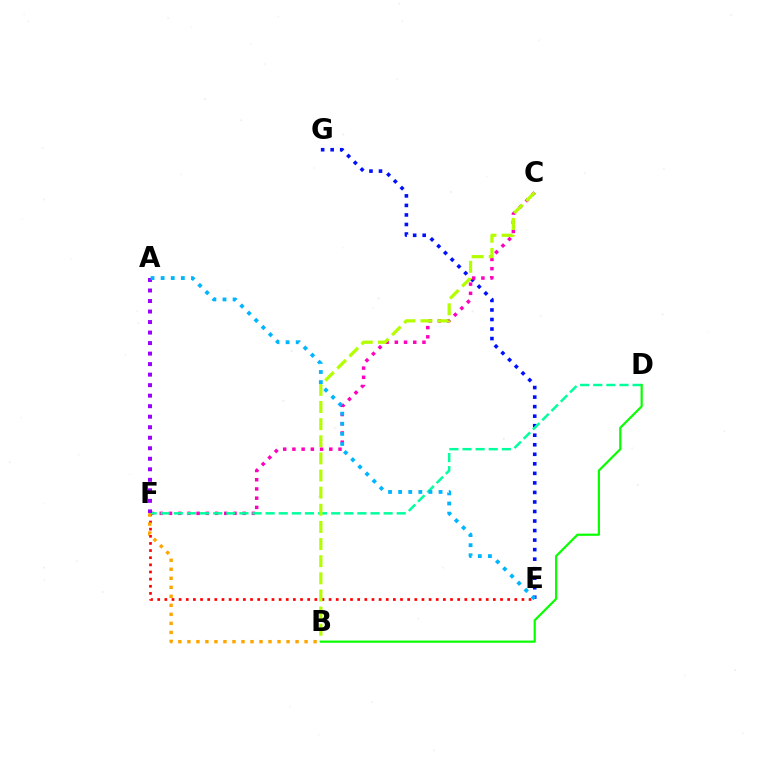{('E', 'G'): [{'color': '#0010ff', 'line_style': 'dotted', 'thickness': 2.59}], ('C', 'F'): [{'color': '#ff00bd', 'line_style': 'dotted', 'thickness': 2.5}], ('E', 'F'): [{'color': '#ff0000', 'line_style': 'dotted', 'thickness': 1.94}], ('D', 'F'): [{'color': '#00ff9d', 'line_style': 'dashed', 'thickness': 1.78}], ('B', 'F'): [{'color': '#ffa500', 'line_style': 'dotted', 'thickness': 2.45}], ('A', 'F'): [{'color': '#9b00ff', 'line_style': 'dotted', 'thickness': 2.86}], ('B', 'C'): [{'color': '#b3ff00', 'line_style': 'dashed', 'thickness': 2.33}], ('A', 'E'): [{'color': '#00b5ff', 'line_style': 'dotted', 'thickness': 2.74}], ('B', 'D'): [{'color': '#08ff00', 'line_style': 'solid', 'thickness': 1.58}]}